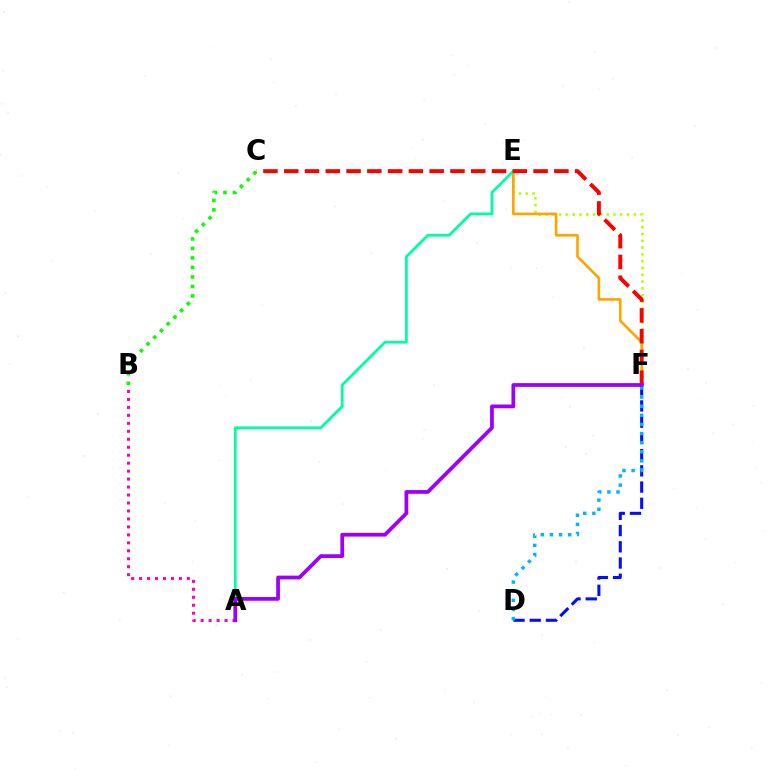{('D', 'F'): [{'color': '#0010ff', 'line_style': 'dashed', 'thickness': 2.2}, {'color': '#00b5ff', 'line_style': 'dotted', 'thickness': 2.48}], ('E', 'F'): [{'color': '#b3ff00', 'line_style': 'dotted', 'thickness': 1.85}, {'color': '#ffa500', 'line_style': 'solid', 'thickness': 1.9}], ('A', 'B'): [{'color': '#ff00bd', 'line_style': 'dotted', 'thickness': 2.16}], ('A', 'E'): [{'color': '#00ff9d', 'line_style': 'solid', 'thickness': 1.98}], ('B', 'C'): [{'color': '#08ff00', 'line_style': 'dotted', 'thickness': 2.58}], ('C', 'F'): [{'color': '#ff0000', 'line_style': 'dashed', 'thickness': 2.82}], ('A', 'F'): [{'color': '#9b00ff', 'line_style': 'solid', 'thickness': 2.69}]}